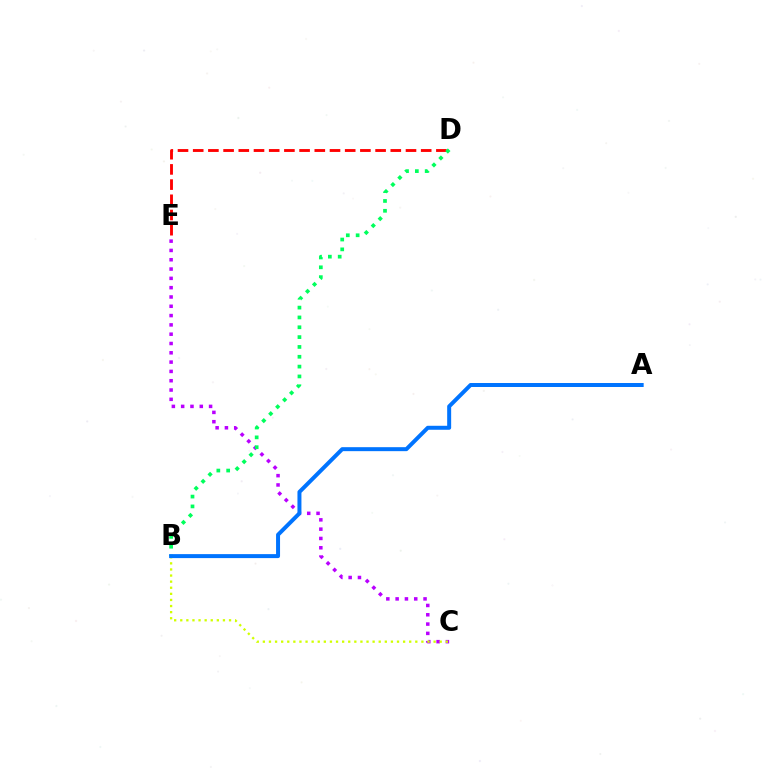{('C', 'E'): [{'color': '#b900ff', 'line_style': 'dotted', 'thickness': 2.53}], ('B', 'C'): [{'color': '#d1ff00', 'line_style': 'dotted', 'thickness': 1.66}], ('D', 'E'): [{'color': '#ff0000', 'line_style': 'dashed', 'thickness': 2.06}], ('B', 'D'): [{'color': '#00ff5c', 'line_style': 'dotted', 'thickness': 2.67}], ('A', 'B'): [{'color': '#0074ff', 'line_style': 'solid', 'thickness': 2.87}]}